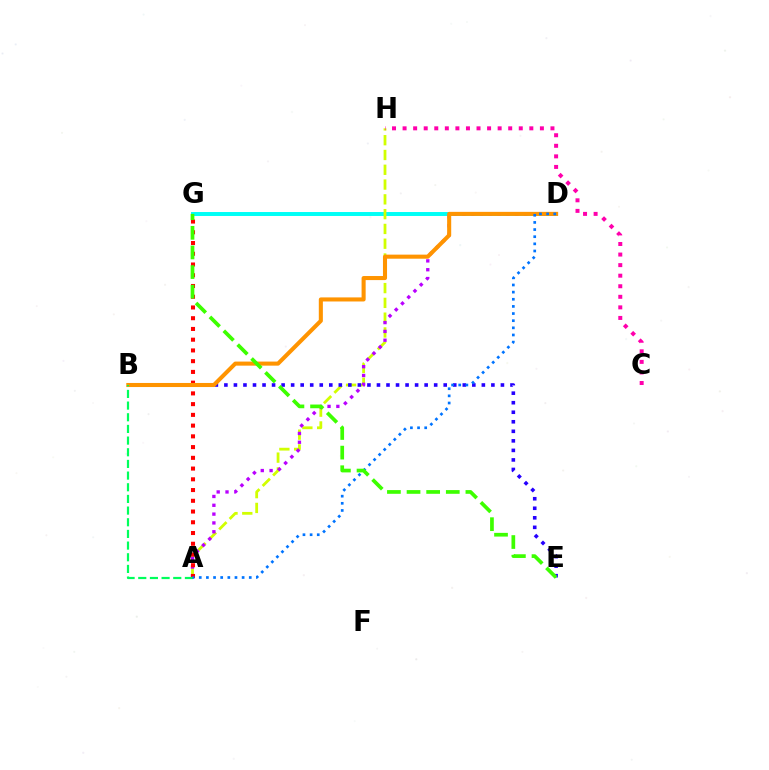{('D', 'G'): [{'color': '#00fff6', 'line_style': 'solid', 'thickness': 2.85}], ('A', 'H'): [{'color': '#d1ff00', 'line_style': 'dashed', 'thickness': 2.01}], ('B', 'E'): [{'color': '#2500ff', 'line_style': 'dotted', 'thickness': 2.59}], ('A', 'D'): [{'color': '#b900ff', 'line_style': 'dotted', 'thickness': 2.4}, {'color': '#0074ff', 'line_style': 'dotted', 'thickness': 1.94}], ('A', 'G'): [{'color': '#ff0000', 'line_style': 'dotted', 'thickness': 2.92}], ('B', 'D'): [{'color': '#ff9400', 'line_style': 'solid', 'thickness': 2.93}], ('A', 'B'): [{'color': '#00ff5c', 'line_style': 'dashed', 'thickness': 1.58}], ('E', 'G'): [{'color': '#3dff00', 'line_style': 'dashed', 'thickness': 2.67}], ('C', 'H'): [{'color': '#ff00ac', 'line_style': 'dotted', 'thickness': 2.87}]}